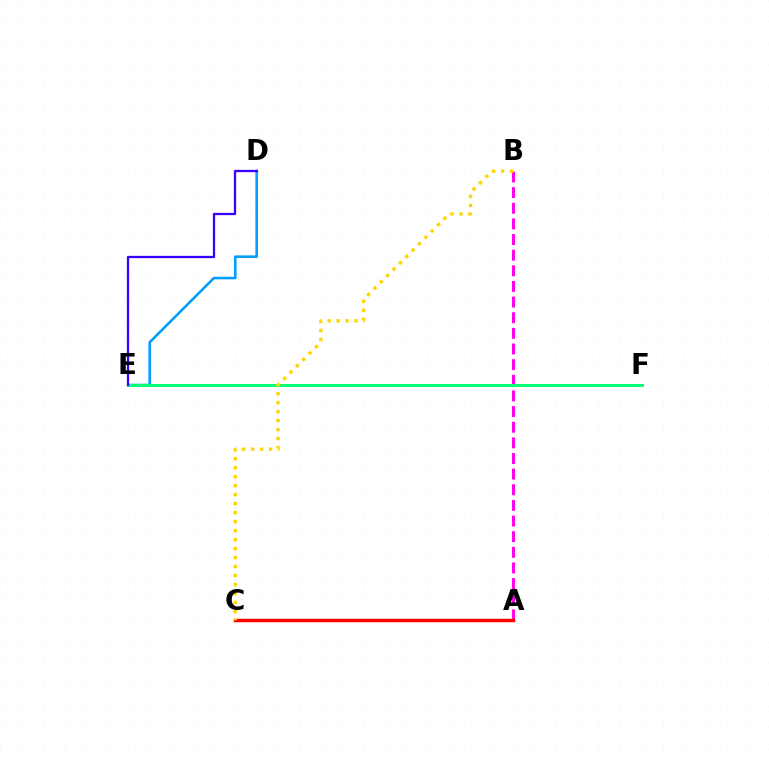{('A', 'B'): [{'color': '#ff00ed', 'line_style': 'dashed', 'thickness': 2.12}], ('D', 'E'): [{'color': '#009eff', 'line_style': 'solid', 'thickness': 1.85}, {'color': '#3700ff', 'line_style': 'solid', 'thickness': 1.64}], ('E', 'F'): [{'color': '#4fff00', 'line_style': 'solid', 'thickness': 2.16}, {'color': '#00ff86', 'line_style': 'solid', 'thickness': 1.91}], ('A', 'C'): [{'color': '#ff0000', 'line_style': 'solid', 'thickness': 2.5}], ('B', 'C'): [{'color': '#ffd500', 'line_style': 'dotted', 'thickness': 2.44}]}